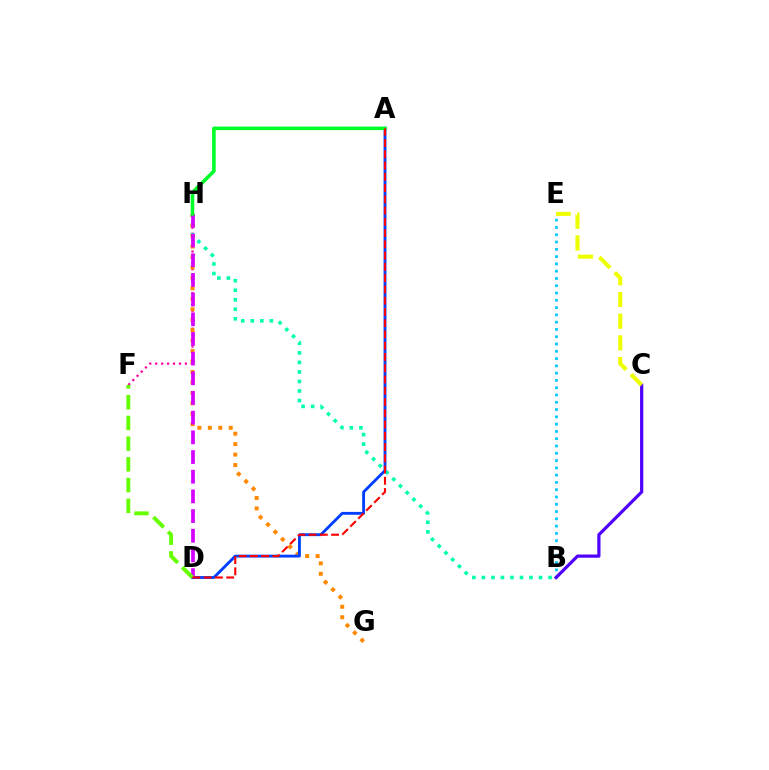{('F', 'H'): [{'color': '#ff00a0', 'line_style': 'dotted', 'thickness': 1.61}], ('B', 'H'): [{'color': '#00ffaf', 'line_style': 'dotted', 'thickness': 2.59}], ('B', 'E'): [{'color': '#00c7ff', 'line_style': 'dotted', 'thickness': 1.98}], ('G', 'H'): [{'color': '#ff8800', 'line_style': 'dotted', 'thickness': 2.84}], ('A', 'D'): [{'color': '#003fff', 'line_style': 'solid', 'thickness': 2.05}, {'color': '#ff0000', 'line_style': 'dashed', 'thickness': 1.53}], ('D', 'H'): [{'color': '#d600ff', 'line_style': 'dashed', 'thickness': 2.67}], ('A', 'H'): [{'color': '#00ff27', 'line_style': 'solid', 'thickness': 2.57}], ('B', 'C'): [{'color': '#4f00ff', 'line_style': 'solid', 'thickness': 2.3}], ('D', 'F'): [{'color': '#66ff00', 'line_style': 'dashed', 'thickness': 2.81}], ('C', 'E'): [{'color': '#eeff00', 'line_style': 'dashed', 'thickness': 2.95}]}